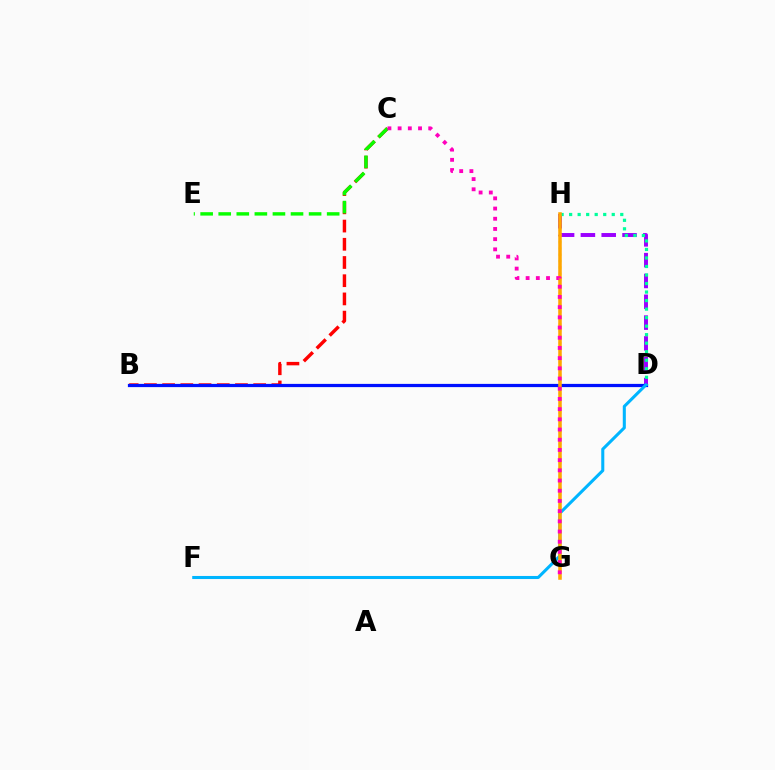{('D', 'H'): [{'color': '#9b00ff', 'line_style': 'dashed', 'thickness': 2.83}, {'color': '#00ff9d', 'line_style': 'dotted', 'thickness': 2.32}], ('G', 'H'): [{'color': '#b3ff00', 'line_style': 'dotted', 'thickness': 1.72}, {'color': '#ffa500', 'line_style': 'solid', 'thickness': 2.54}], ('B', 'C'): [{'color': '#ff0000', 'line_style': 'dashed', 'thickness': 2.47}], ('B', 'D'): [{'color': '#0010ff', 'line_style': 'solid', 'thickness': 2.32}], ('C', 'E'): [{'color': '#08ff00', 'line_style': 'dashed', 'thickness': 2.46}], ('D', 'F'): [{'color': '#00b5ff', 'line_style': 'solid', 'thickness': 2.2}], ('C', 'G'): [{'color': '#ff00bd', 'line_style': 'dotted', 'thickness': 2.77}]}